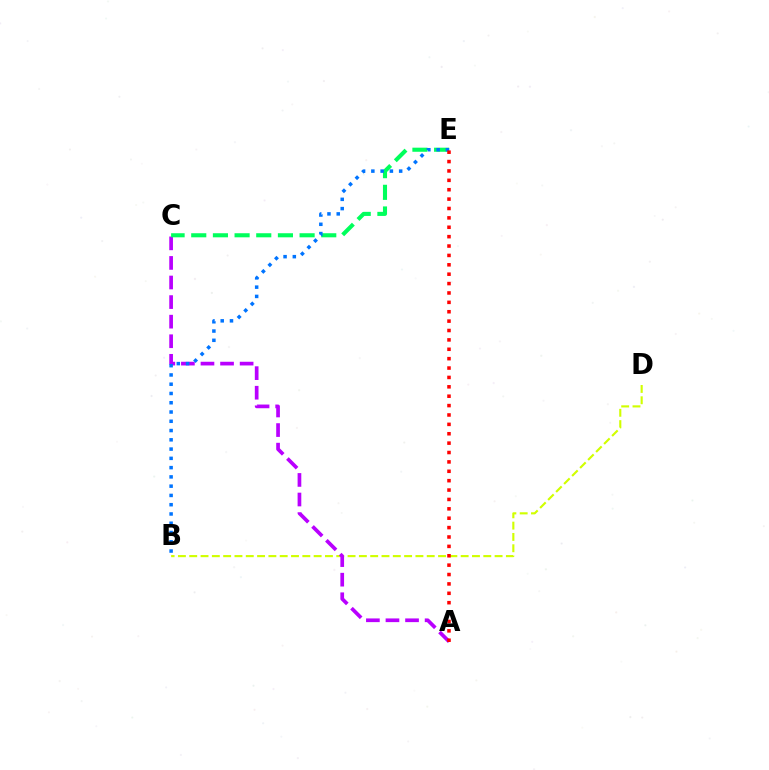{('B', 'D'): [{'color': '#d1ff00', 'line_style': 'dashed', 'thickness': 1.54}], ('A', 'C'): [{'color': '#b900ff', 'line_style': 'dashed', 'thickness': 2.66}], ('C', 'E'): [{'color': '#00ff5c', 'line_style': 'dashed', 'thickness': 2.94}], ('B', 'E'): [{'color': '#0074ff', 'line_style': 'dotted', 'thickness': 2.52}], ('A', 'E'): [{'color': '#ff0000', 'line_style': 'dotted', 'thickness': 2.55}]}